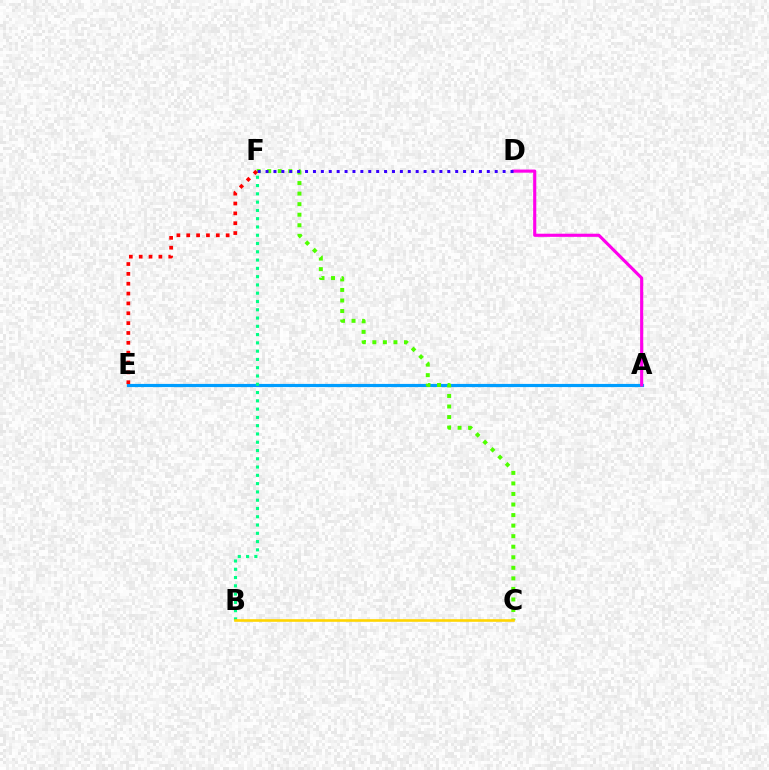{('A', 'E'): [{'color': '#009eff', 'line_style': 'solid', 'thickness': 2.28}], ('B', 'F'): [{'color': '#00ff86', 'line_style': 'dotted', 'thickness': 2.25}], ('C', 'F'): [{'color': '#4fff00', 'line_style': 'dotted', 'thickness': 2.87}], ('B', 'C'): [{'color': '#ffd500', 'line_style': 'solid', 'thickness': 1.88}], ('A', 'D'): [{'color': '#ff00ed', 'line_style': 'solid', 'thickness': 2.25}], ('D', 'F'): [{'color': '#3700ff', 'line_style': 'dotted', 'thickness': 2.15}], ('E', 'F'): [{'color': '#ff0000', 'line_style': 'dotted', 'thickness': 2.68}]}